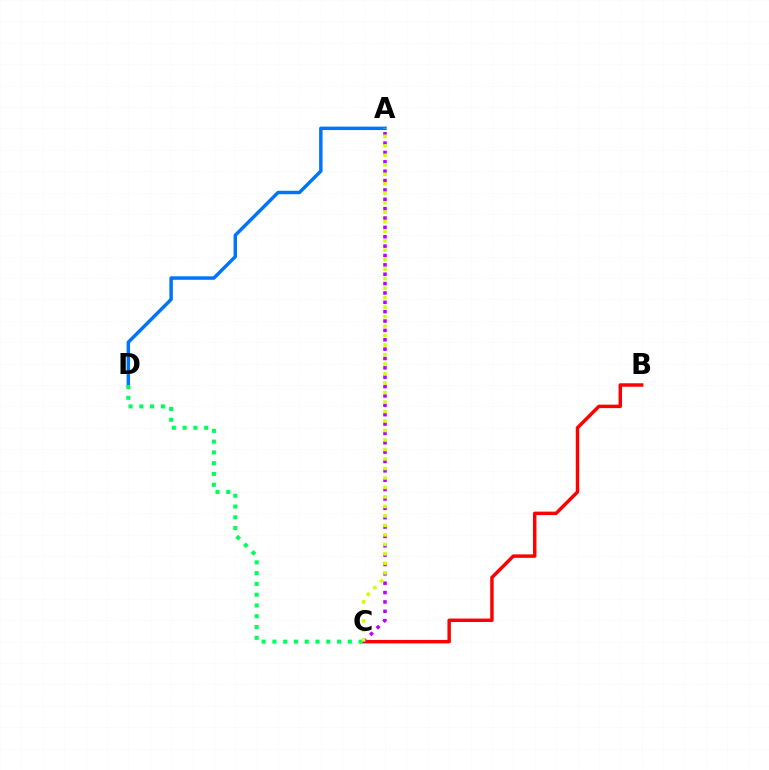{('A', 'D'): [{'color': '#0074ff', 'line_style': 'solid', 'thickness': 2.49}], ('B', 'C'): [{'color': '#ff0000', 'line_style': 'solid', 'thickness': 2.49}], ('A', 'C'): [{'color': '#b900ff', 'line_style': 'dotted', 'thickness': 2.54}, {'color': '#d1ff00', 'line_style': 'dotted', 'thickness': 2.58}], ('C', 'D'): [{'color': '#00ff5c', 'line_style': 'dotted', 'thickness': 2.93}]}